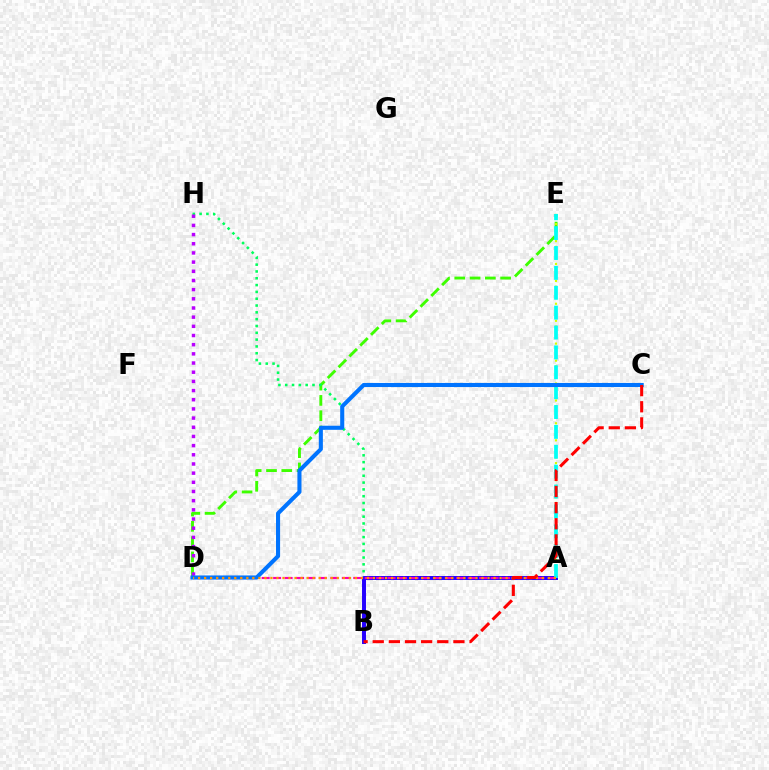{('D', 'E'): [{'color': '#3dff00', 'line_style': 'dashed', 'thickness': 2.08}], ('A', 'E'): [{'color': '#d1ff00', 'line_style': 'dotted', 'thickness': 1.55}, {'color': '#00fff6', 'line_style': 'dashed', 'thickness': 2.7}], ('B', 'H'): [{'color': '#00ff5c', 'line_style': 'dotted', 'thickness': 1.85}], ('A', 'B'): [{'color': '#2500ff', 'line_style': 'solid', 'thickness': 2.84}], ('A', 'D'): [{'color': '#ff00ac', 'line_style': 'dashed', 'thickness': 1.56}, {'color': '#ff9400', 'line_style': 'dotted', 'thickness': 1.64}], ('D', 'H'): [{'color': '#b900ff', 'line_style': 'dotted', 'thickness': 2.49}], ('C', 'D'): [{'color': '#0074ff', 'line_style': 'solid', 'thickness': 2.94}], ('B', 'C'): [{'color': '#ff0000', 'line_style': 'dashed', 'thickness': 2.19}]}